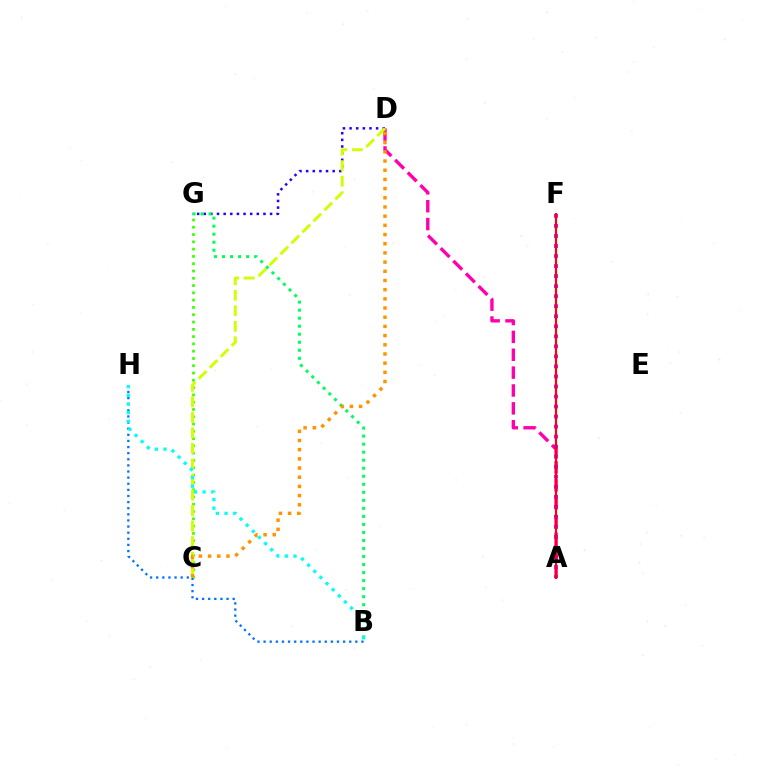{('C', 'G'): [{'color': '#3dff00', 'line_style': 'dotted', 'thickness': 1.98}], ('A', 'D'): [{'color': '#ff00ac', 'line_style': 'dashed', 'thickness': 2.43}], ('D', 'G'): [{'color': '#2500ff', 'line_style': 'dotted', 'thickness': 1.8}], ('B', 'H'): [{'color': '#0074ff', 'line_style': 'dotted', 'thickness': 1.66}, {'color': '#00fff6', 'line_style': 'dotted', 'thickness': 2.36}], ('A', 'F'): [{'color': '#b900ff', 'line_style': 'dotted', 'thickness': 2.73}, {'color': '#ff0000', 'line_style': 'solid', 'thickness': 1.54}], ('C', 'D'): [{'color': '#d1ff00', 'line_style': 'dashed', 'thickness': 2.11}, {'color': '#ff9400', 'line_style': 'dotted', 'thickness': 2.5}], ('B', 'G'): [{'color': '#00ff5c', 'line_style': 'dotted', 'thickness': 2.18}]}